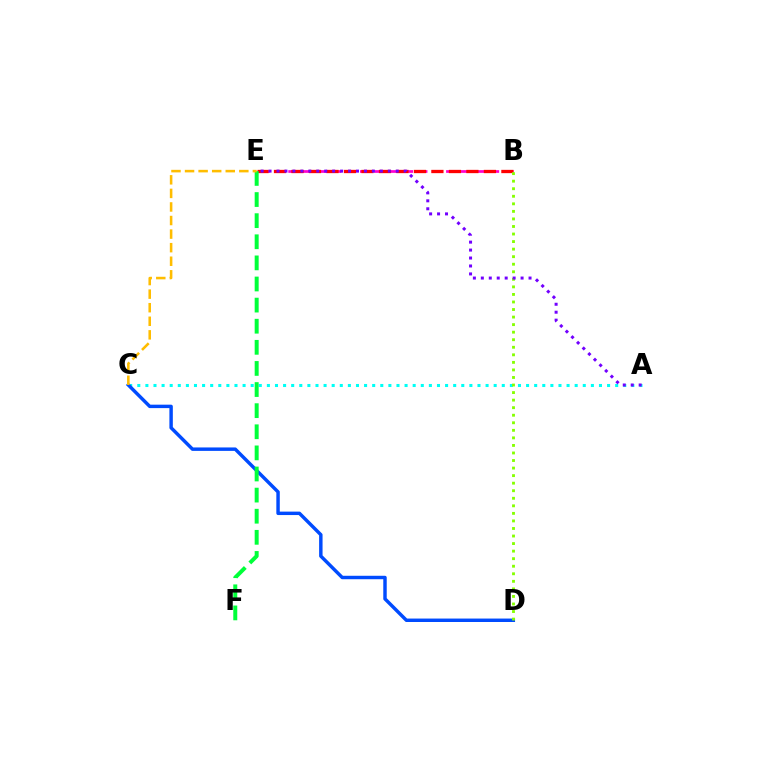{('A', 'C'): [{'color': '#00fff6', 'line_style': 'dotted', 'thickness': 2.2}], ('C', 'D'): [{'color': '#004bff', 'line_style': 'solid', 'thickness': 2.48}], ('B', 'E'): [{'color': '#ff00cf', 'line_style': 'dashed', 'thickness': 1.95}, {'color': '#ff0000', 'line_style': 'dashed', 'thickness': 2.38}], ('B', 'D'): [{'color': '#84ff00', 'line_style': 'dotted', 'thickness': 2.05}], ('E', 'F'): [{'color': '#00ff39', 'line_style': 'dashed', 'thickness': 2.87}], ('C', 'E'): [{'color': '#ffbd00', 'line_style': 'dashed', 'thickness': 1.84}], ('A', 'E'): [{'color': '#7200ff', 'line_style': 'dotted', 'thickness': 2.16}]}